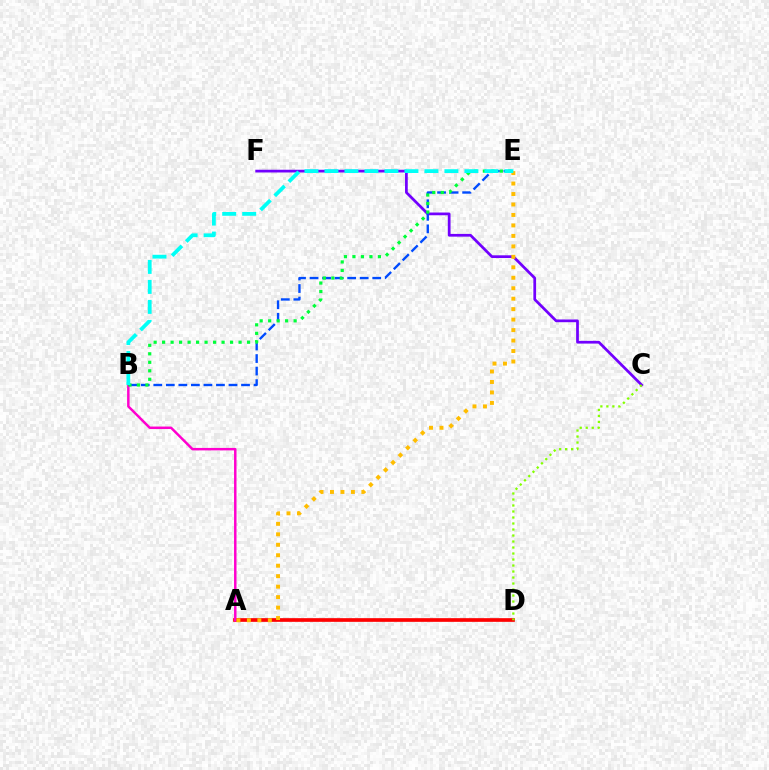{('C', 'F'): [{'color': '#7200ff', 'line_style': 'solid', 'thickness': 1.97}], ('A', 'D'): [{'color': '#ff0000', 'line_style': 'solid', 'thickness': 2.65}], ('A', 'B'): [{'color': '#ff00cf', 'line_style': 'solid', 'thickness': 1.78}], ('B', 'E'): [{'color': '#004bff', 'line_style': 'dashed', 'thickness': 1.7}, {'color': '#00ff39', 'line_style': 'dotted', 'thickness': 2.31}, {'color': '#00fff6', 'line_style': 'dashed', 'thickness': 2.72}], ('C', 'D'): [{'color': '#84ff00', 'line_style': 'dotted', 'thickness': 1.63}], ('A', 'E'): [{'color': '#ffbd00', 'line_style': 'dotted', 'thickness': 2.84}]}